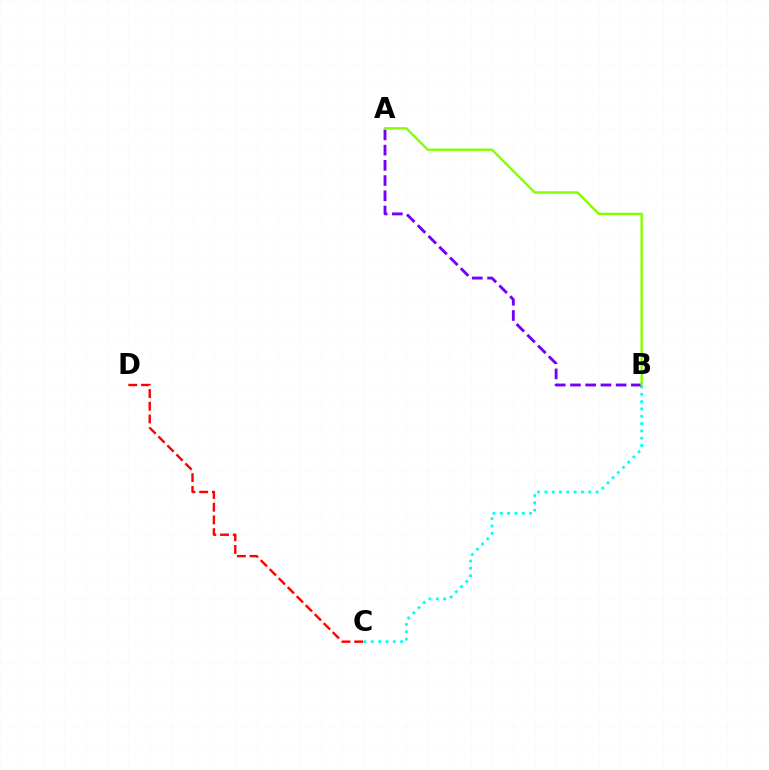{('B', 'C'): [{'color': '#00fff6', 'line_style': 'dotted', 'thickness': 1.99}], ('A', 'B'): [{'color': '#7200ff', 'line_style': 'dashed', 'thickness': 2.07}, {'color': '#84ff00', 'line_style': 'solid', 'thickness': 1.72}], ('C', 'D'): [{'color': '#ff0000', 'line_style': 'dashed', 'thickness': 1.73}]}